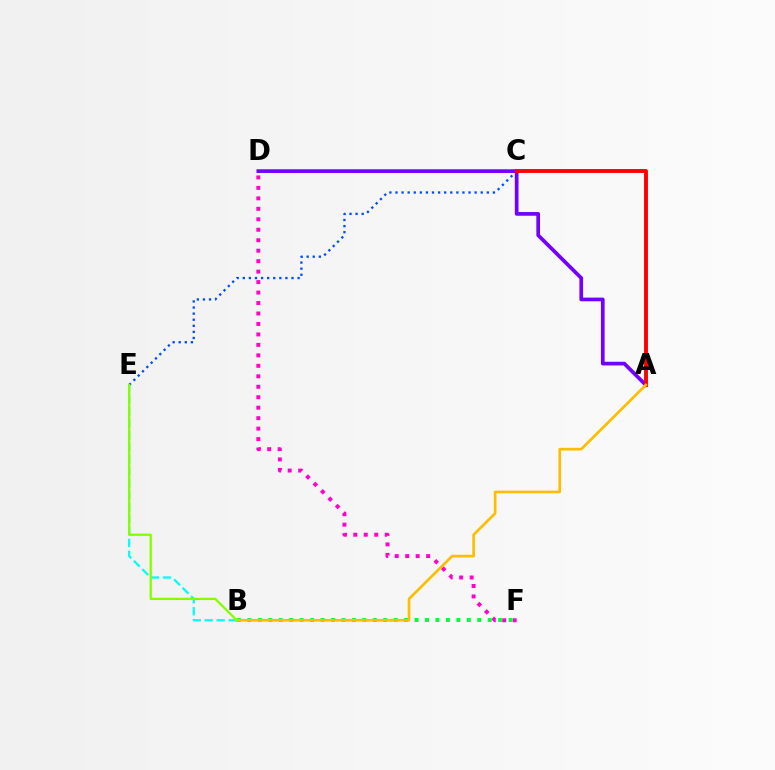{('D', 'F'): [{'color': '#ff00cf', 'line_style': 'dotted', 'thickness': 2.84}], ('A', 'D'): [{'color': '#7200ff', 'line_style': 'solid', 'thickness': 2.66}], ('C', 'E'): [{'color': '#004bff', 'line_style': 'dotted', 'thickness': 1.65}], ('A', 'C'): [{'color': '#ff0000', 'line_style': 'solid', 'thickness': 2.8}], ('B', 'F'): [{'color': '#00ff39', 'line_style': 'dotted', 'thickness': 2.84}], ('B', 'E'): [{'color': '#00fff6', 'line_style': 'dashed', 'thickness': 1.63}, {'color': '#84ff00', 'line_style': 'solid', 'thickness': 1.66}], ('A', 'B'): [{'color': '#ffbd00', 'line_style': 'solid', 'thickness': 1.93}]}